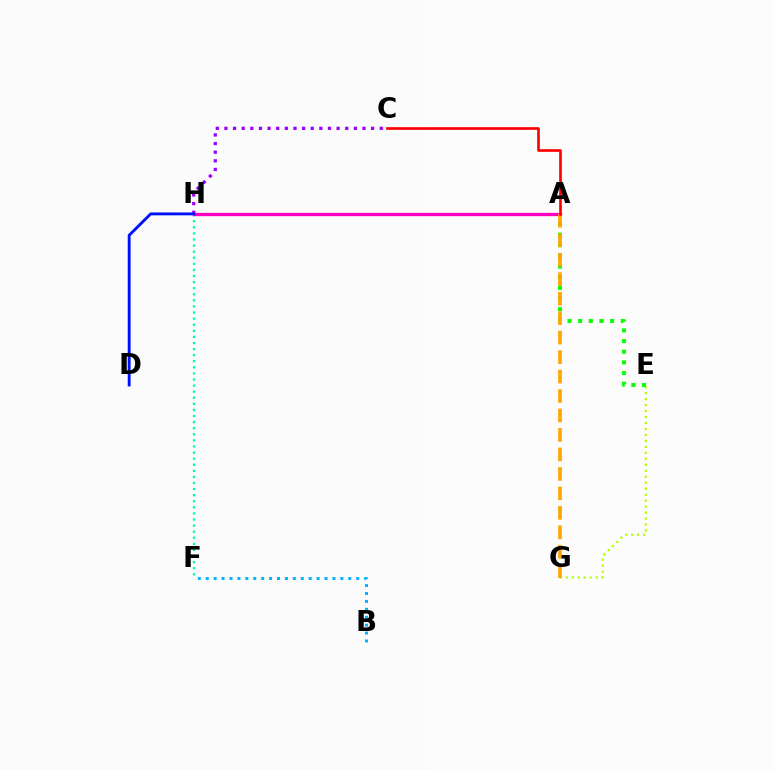{('E', 'G'): [{'color': '#b3ff00', 'line_style': 'dotted', 'thickness': 1.62}], ('F', 'H'): [{'color': '#00ff9d', 'line_style': 'dotted', 'thickness': 1.65}], ('A', 'E'): [{'color': '#08ff00', 'line_style': 'dotted', 'thickness': 2.89}], ('B', 'F'): [{'color': '#00b5ff', 'line_style': 'dotted', 'thickness': 2.15}], ('C', 'H'): [{'color': '#9b00ff', 'line_style': 'dotted', 'thickness': 2.34}], ('A', 'H'): [{'color': '#ff00bd', 'line_style': 'solid', 'thickness': 2.39}], ('A', 'G'): [{'color': '#ffa500', 'line_style': 'dashed', 'thickness': 2.64}], ('A', 'C'): [{'color': '#ff0000', 'line_style': 'solid', 'thickness': 1.92}], ('D', 'H'): [{'color': '#0010ff', 'line_style': 'solid', 'thickness': 2.07}]}